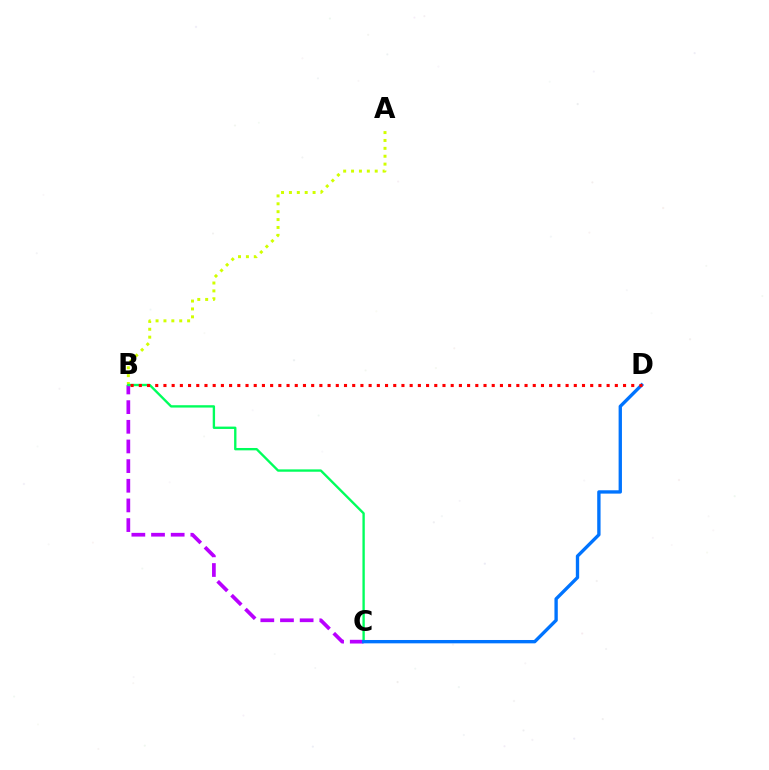{('B', 'C'): [{'color': '#b900ff', 'line_style': 'dashed', 'thickness': 2.67}, {'color': '#00ff5c', 'line_style': 'solid', 'thickness': 1.7}], ('A', 'B'): [{'color': '#d1ff00', 'line_style': 'dotted', 'thickness': 2.14}], ('C', 'D'): [{'color': '#0074ff', 'line_style': 'solid', 'thickness': 2.41}], ('B', 'D'): [{'color': '#ff0000', 'line_style': 'dotted', 'thickness': 2.23}]}